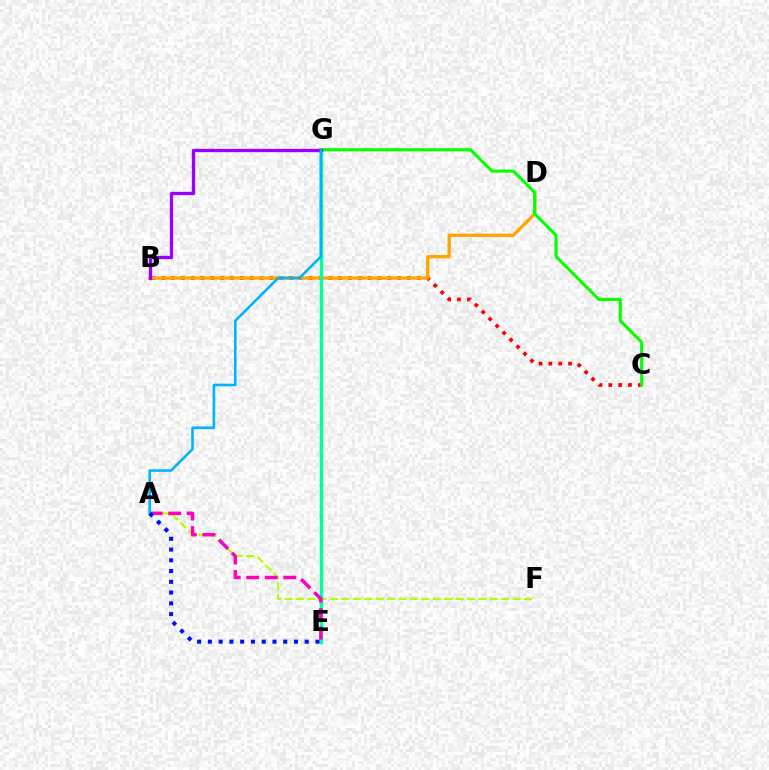{('B', 'C'): [{'color': '#ff0000', 'line_style': 'dotted', 'thickness': 2.67}], ('A', 'F'): [{'color': '#b3ff00', 'line_style': 'dashed', 'thickness': 1.55}], ('B', 'D'): [{'color': '#ffa500', 'line_style': 'solid', 'thickness': 2.37}], ('E', 'G'): [{'color': '#00ff9d', 'line_style': 'solid', 'thickness': 2.47}], ('C', 'G'): [{'color': '#08ff00', 'line_style': 'solid', 'thickness': 2.23}], ('A', 'E'): [{'color': '#ff00bd', 'line_style': 'dashed', 'thickness': 2.52}, {'color': '#0010ff', 'line_style': 'dotted', 'thickness': 2.92}], ('B', 'G'): [{'color': '#9b00ff', 'line_style': 'solid', 'thickness': 2.39}], ('A', 'G'): [{'color': '#00b5ff', 'line_style': 'solid', 'thickness': 1.88}]}